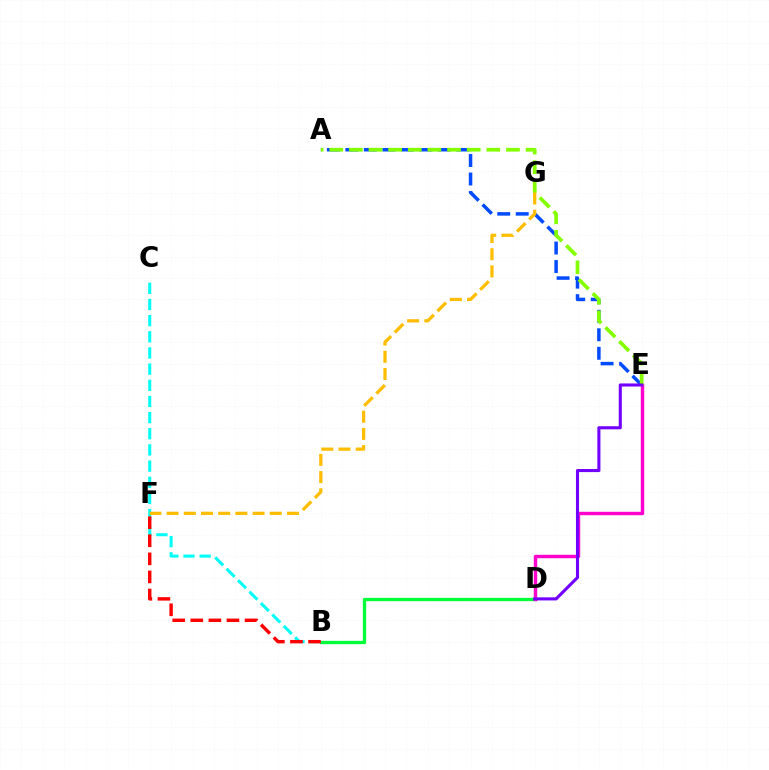{('A', 'E'): [{'color': '#004bff', 'line_style': 'dashed', 'thickness': 2.51}, {'color': '#84ff00', 'line_style': 'dashed', 'thickness': 2.67}], ('B', 'D'): [{'color': '#00ff39', 'line_style': 'solid', 'thickness': 2.37}], ('B', 'C'): [{'color': '#00fff6', 'line_style': 'dashed', 'thickness': 2.2}], ('D', 'E'): [{'color': '#ff00cf', 'line_style': 'solid', 'thickness': 2.48}, {'color': '#7200ff', 'line_style': 'solid', 'thickness': 2.22}], ('B', 'F'): [{'color': '#ff0000', 'line_style': 'dashed', 'thickness': 2.46}], ('F', 'G'): [{'color': '#ffbd00', 'line_style': 'dashed', 'thickness': 2.34}]}